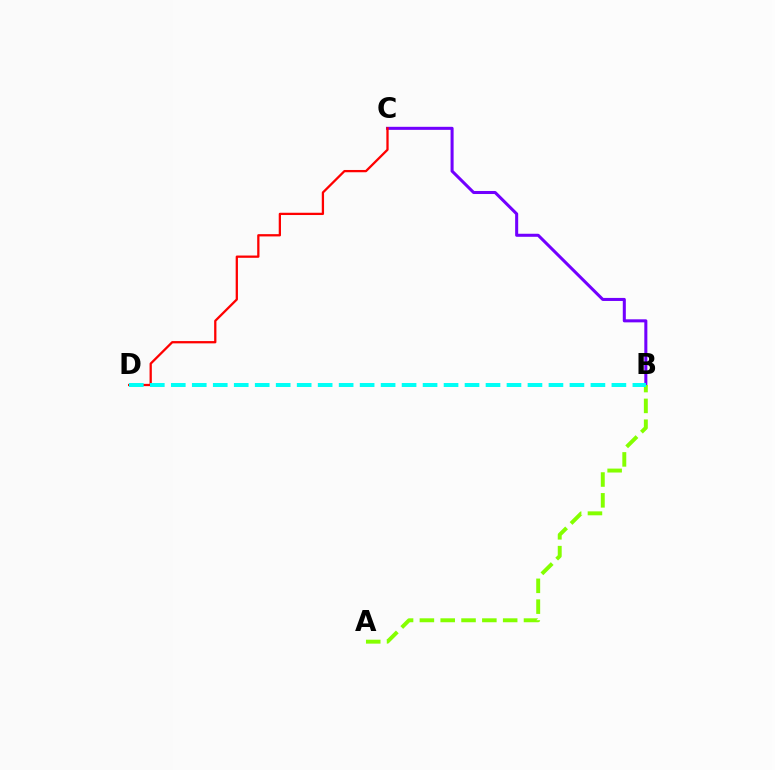{('B', 'C'): [{'color': '#7200ff', 'line_style': 'solid', 'thickness': 2.19}], ('A', 'B'): [{'color': '#84ff00', 'line_style': 'dashed', 'thickness': 2.83}], ('C', 'D'): [{'color': '#ff0000', 'line_style': 'solid', 'thickness': 1.64}], ('B', 'D'): [{'color': '#00fff6', 'line_style': 'dashed', 'thickness': 2.85}]}